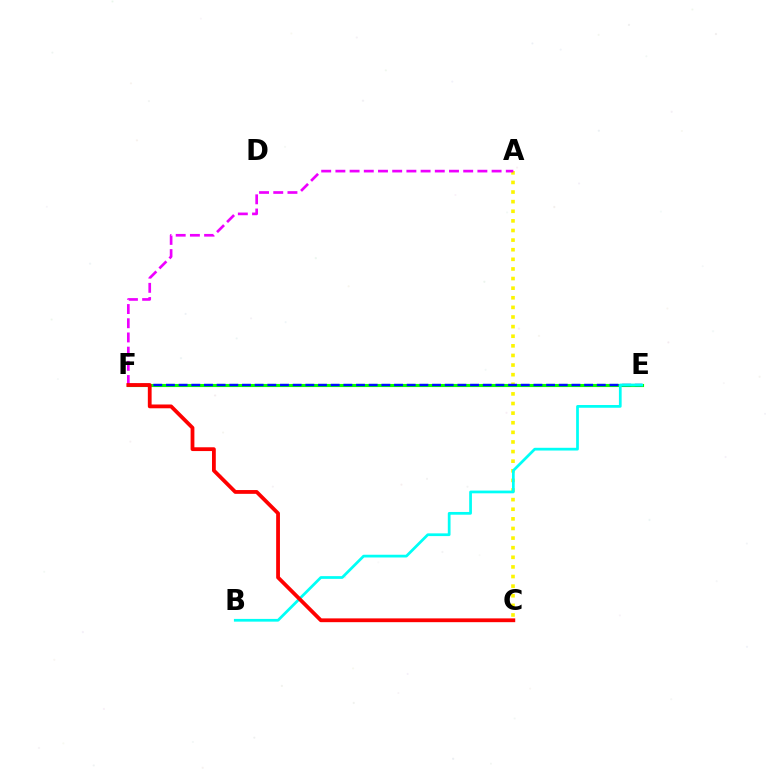{('A', 'C'): [{'color': '#fcf500', 'line_style': 'dotted', 'thickness': 2.61}], ('A', 'F'): [{'color': '#ee00ff', 'line_style': 'dashed', 'thickness': 1.93}], ('E', 'F'): [{'color': '#08ff00', 'line_style': 'solid', 'thickness': 2.24}, {'color': '#0010ff', 'line_style': 'dashed', 'thickness': 1.72}], ('B', 'E'): [{'color': '#00fff6', 'line_style': 'solid', 'thickness': 1.97}], ('C', 'F'): [{'color': '#ff0000', 'line_style': 'solid', 'thickness': 2.73}]}